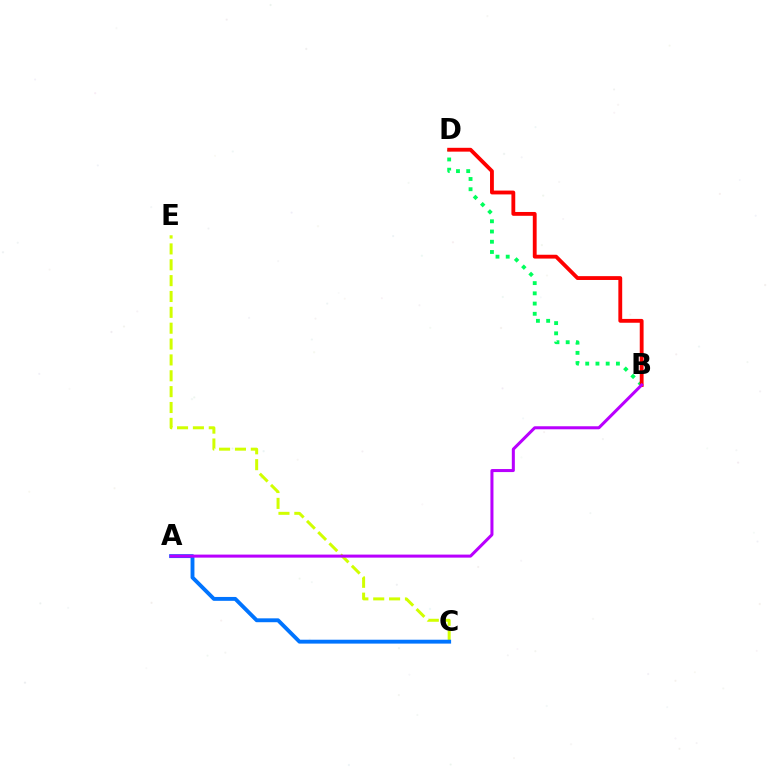{('C', 'E'): [{'color': '#d1ff00', 'line_style': 'dashed', 'thickness': 2.15}], ('A', 'C'): [{'color': '#0074ff', 'line_style': 'solid', 'thickness': 2.79}], ('B', 'D'): [{'color': '#00ff5c', 'line_style': 'dotted', 'thickness': 2.78}, {'color': '#ff0000', 'line_style': 'solid', 'thickness': 2.76}], ('A', 'B'): [{'color': '#b900ff', 'line_style': 'solid', 'thickness': 2.18}]}